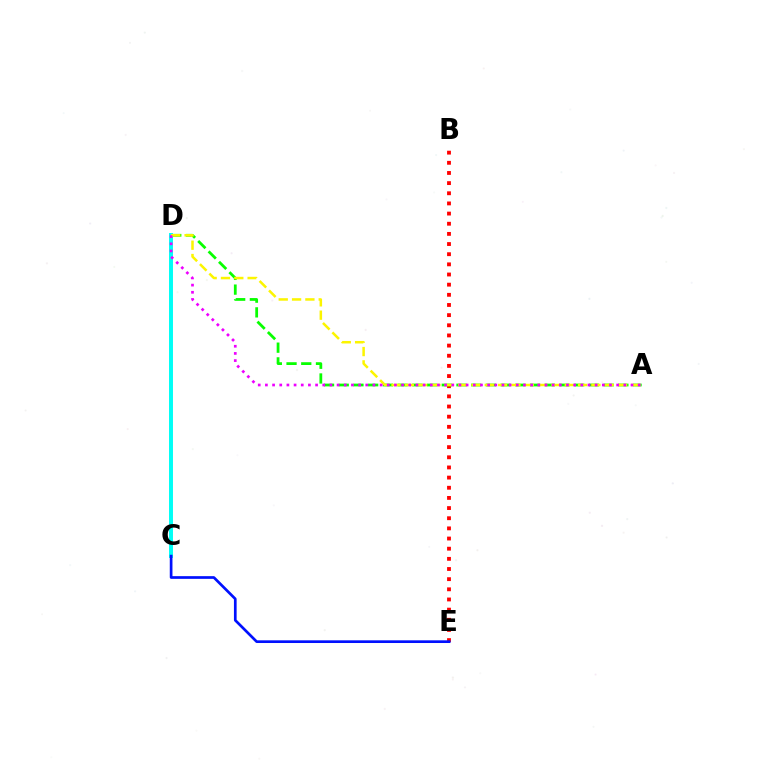{('B', 'E'): [{'color': '#ff0000', 'line_style': 'dotted', 'thickness': 2.76}], ('A', 'D'): [{'color': '#08ff00', 'line_style': 'dashed', 'thickness': 2.0}, {'color': '#fcf500', 'line_style': 'dashed', 'thickness': 1.81}, {'color': '#ee00ff', 'line_style': 'dotted', 'thickness': 1.95}], ('C', 'D'): [{'color': '#00fff6', 'line_style': 'solid', 'thickness': 2.85}], ('C', 'E'): [{'color': '#0010ff', 'line_style': 'solid', 'thickness': 1.94}]}